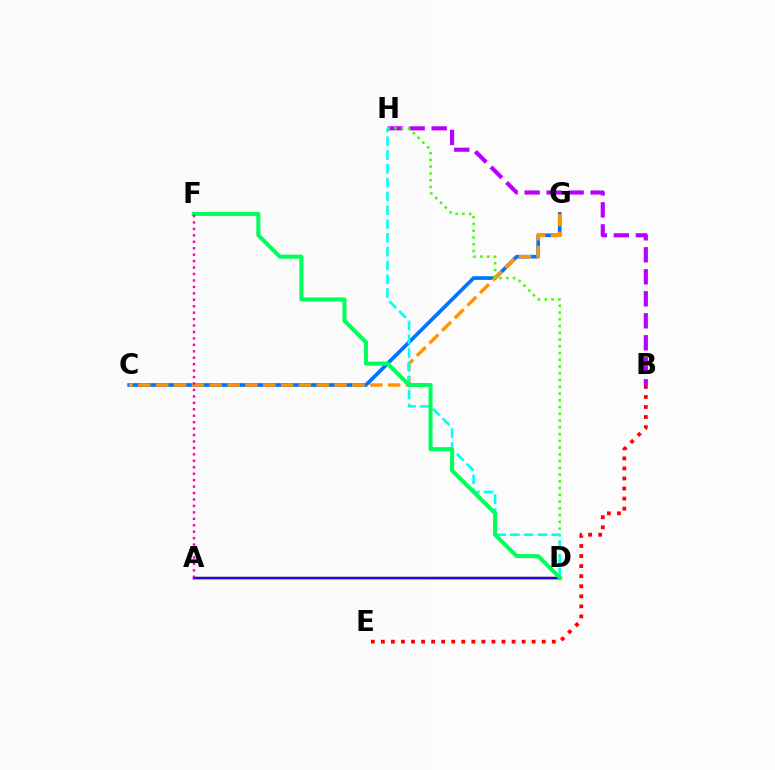{('B', 'H'): [{'color': '#b900ff', 'line_style': 'dashed', 'thickness': 2.99}], ('C', 'G'): [{'color': '#0074ff', 'line_style': 'solid', 'thickness': 2.65}, {'color': '#ff9400', 'line_style': 'dashed', 'thickness': 2.42}], ('B', 'E'): [{'color': '#ff0000', 'line_style': 'dotted', 'thickness': 2.73}], ('A', 'D'): [{'color': '#d1ff00', 'line_style': 'solid', 'thickness': 2.49}, {'color': '#2500ff', 'line_style': 'solid', 'thickness': 1.79}], ('D', 'H'): [{'color': '#3dff00', 'line_style': 'dotted', 'thickness': 1.83}, {'color': '#00fff6', 'line_style': 'dashed', 'thickness': 1.88}], ('D', 'F'): [{'color': '#00ff5c', 'line_style': 'solid', 'thickness': 2.91}], ('A', 'F'): [{'color': '#ff00ac', 'line_style': 'dotted', 'thickness': 1.75}]}